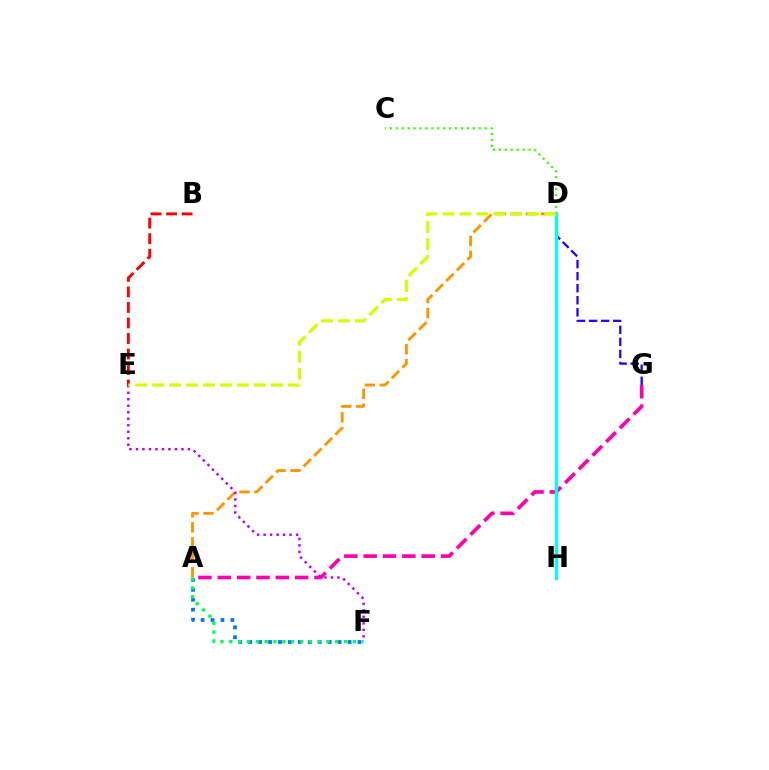{('A', 'F'): [{'color': '#0074ff', 'line_style': 'dotted', 'thickness': 2.7}, {'color': '#00ff5c', 'line_style': 'dotted', 'thickness': 2.4}], ('D', 'G'): [{'color': '#2500ff', 'line_style': 'dashed', 'thickness': 1.64}], ('C', 'D'): [{'color': '#3dff00', 'line_style': 'dotted', 'thickness': 1.61}], ('A', 'G'): [{'color': '#ff00ac', 'line_style': 'dashed', 'thickness': 2.63}], ('B', 'E'): [{'color': '#ff0000', 'line_style': 'dashed', 'thickness': 2.11}], ('A', 'D'): [{'color': '#ff9400', 'line_style': 'dashed', 'thickness': 2.03}], ('D', 'H'): [{'color': '#00fff6', 'line_style': 'solid', 'thickness': 2.38}], ('E', 'F'): [{'color': '#b900ff', 'line_style': 'dotted', 'thickness': 1.77}], ('D', 'E'): [{'color': '#d1ff00', 'line_style': 'dashed', 'thickness': 2.3}]}